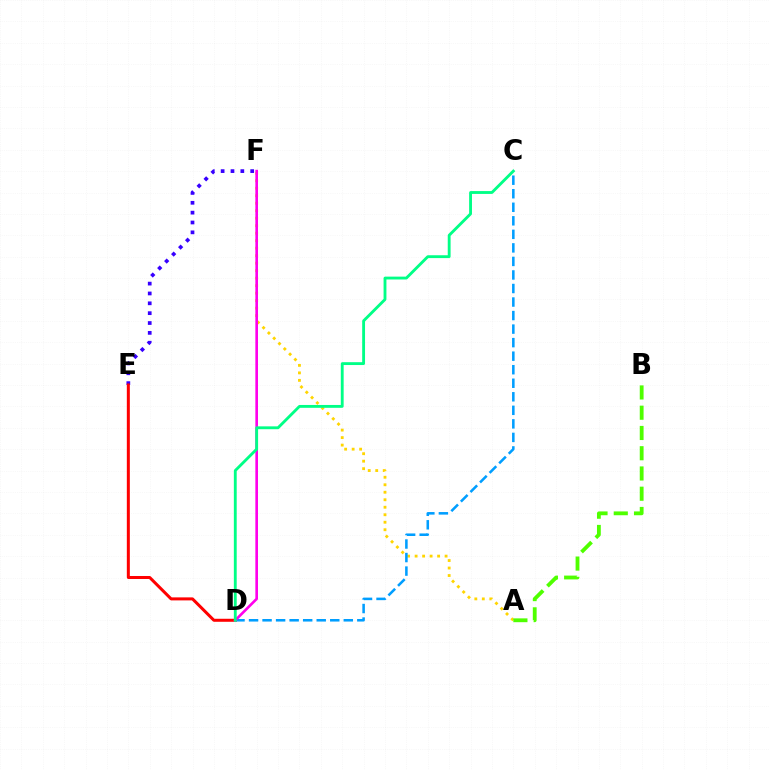{('E', 'F'): [{'color': '#3700ff', 'line_style': 'dotted', 'thickness': 2.68}], ('A', 'F'): [{'color': '#ffd500', 'line_style': 'dotted', 'thickness': 2.04}], ('D', 'E'): [{'color': '#ff0000', 'line_style': 'solid', 'thickness': 2.17}], ('C', 'D'): [{'color': '#009eff', 'line_style': 'dashed', 'thickness': 1.84}, {'color': '#00ff86', 'line_style': 'solid', 'thickness': 2.05}], ('D', 'F'): [{'color': '#ff00ed', 'line_style': 'solid', 'thickness': 1.9}], ('A', 'B'): [{'color': '#4fff00', 'line_style': 'dashed', 'thickness': 2.75}]}